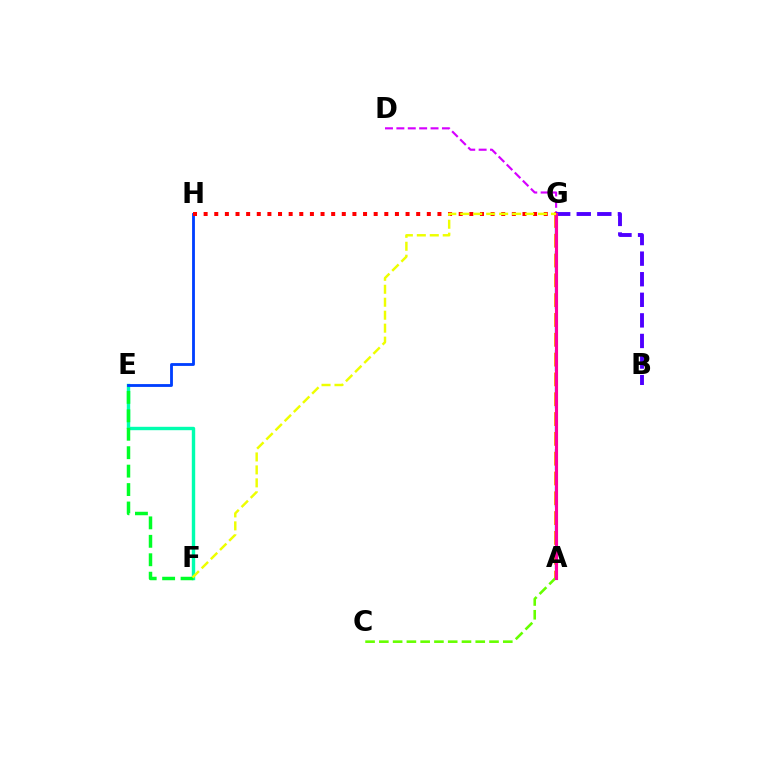{('D', 'G'): [{'color': '#d600ff', 'line_style': 'dashed', 'thickness': 1.55}], ('A', 'G'): [{'color': '#00c7ff', 'line_style': 'dashed', 'thickness': 1.68}, {'color': '#ff8800', 'line_style': 'dashed', 'thickness': 2.69}, {'color': '#ff00a0', 'line_style': 'solid', 'thickness': 2.26}], ('E', 'F'): [{'color': '#00ffaf', 'line_style': 'solid', 'thickness': 2.45}, {'color': '#00ff27', 'line_style': 'dashed', 'thickness': 2.5}], ('E', 'H'): [{'color': '#003fff', 'line_style': 'solid', 'thickness': 2.04}], ('A', 'C'): [{'color': '#66ff00', 'line_style': 'dashed', 'thickness': 1.87}], ('G', 'H'): [{'color': '#ff0000', 'line_style': 'dotted', 'thickness': 2.89}], ('B', 'G'): [{'color': '#4f00ff', 'line_style': 'dashed', 'thickness': 2.8}], ('F', 'G'): [{'color': '#eeff00', 'line_style': 'dashed', 'thickness': 1.76}]}